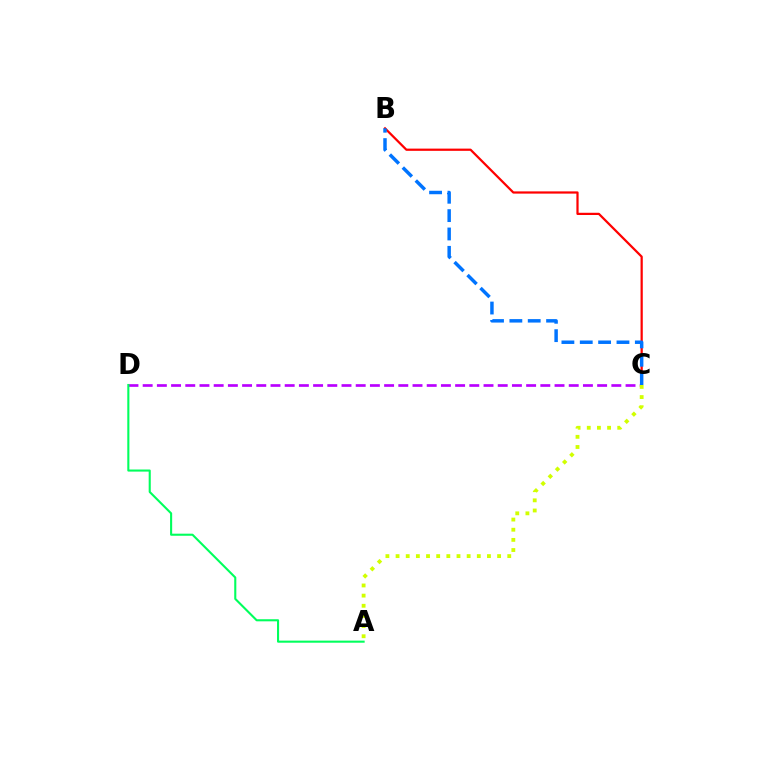{('B', 'C'): [{'color': '#ff0000', 'line_style': 'solid', 'thickness': 1.61}, {'color': '#0074ff', 'line_style': 'dashed', 'thickness': 2.49}], ('C', 'D'): [{'color': '#b900ff', 'line_style': 'dashed', 'thickness': 1.93}], ('A', 'C'): [{'color': '#d1ff00', 'line_style': 'dotted', 'thickness': 2.76}], ('A', 'D'): [{'color': '#00ff5c', 'line_style': 'solid', 'thickness': 1.51}]}